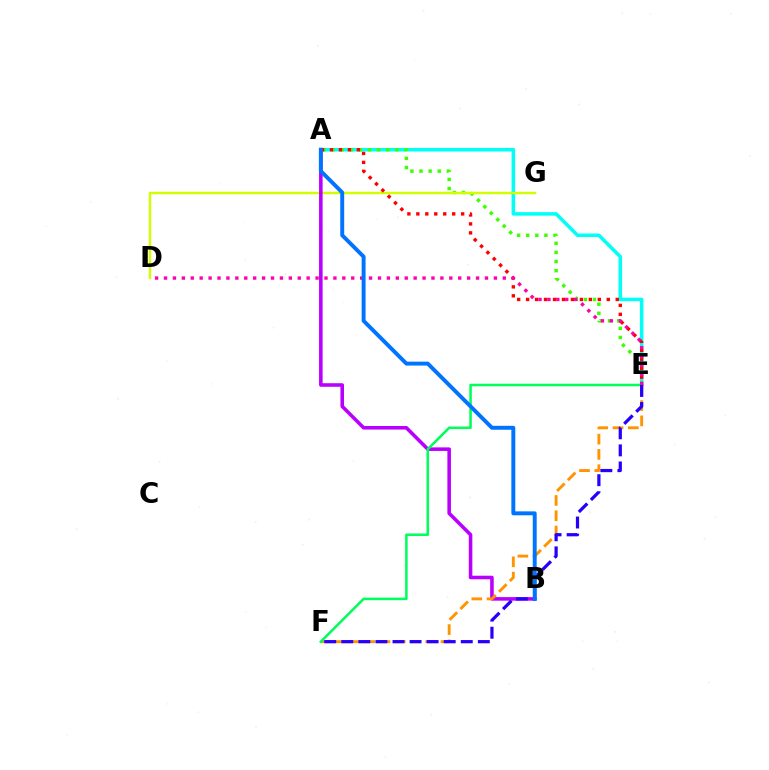{('A', 'E'): [{'color': '#00fff6', 'line_style': 'solid', 'thickness': 2.55}, {'color': '#3dff00', 'line_style': 'dotted', 'thickness': 2.48}, {'color': '#ff0000', 'line_style': 'dotted', 'thickness': 2.43}], ('D', 'G'): [{'color': '#d1ff00', 'line_style': 'solid', 'thickness': 1.76}], ('A', 'B'): [{'color': '#b900ff', 'line_style': 'solid', 'thickness': 2.57}, {'color': '#0074ff', 'line_style': 'solid', 'thickness': 2.83}], ('E', 'F'): [{'color': '#ff9400', 'line_style': 'dashed', 'thickness': 2.07}, {'color': '#00ff5c', 'line_style': 'solid', 'thickness': 1.83}, {'color': '#2500ff', 'line_style': 'dashed', 'thickness': 2.32}], ('D', 'E'): [{'color': '#ff00ac', 'line_style': 'dotted', 'thickness': 2.42}]}